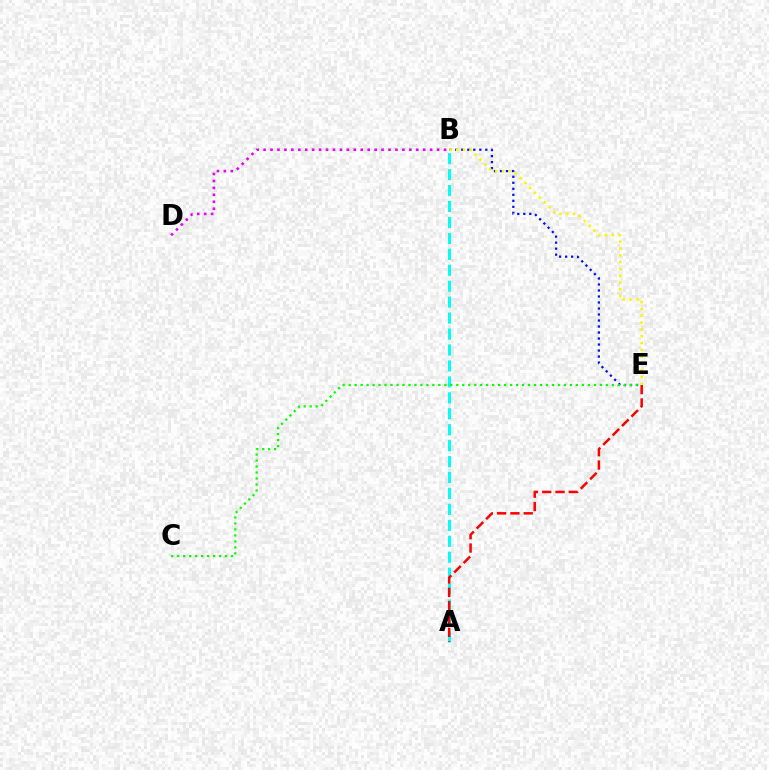{('A', 'B'): [{'color': '#00fff6', 'line_style': 'dashed', 'thickness': 2.17}], ('B', 'E'): [{'color': '#0010ff', 'line_style': 'dotted', 'thickness': 1.63}, {'color': '#fcf500', 'line_style': 'dotted', 'thickness': 1.85}], ('A', 'E'): [{'color': '#ff0000', 'line_style': 'dashed', 'thickness': 1.81}], ('C', 'E'): [{'color': '#08ff00', 'line_style': 'dotted', 'thickness': 1.62}], ('B', 'D'): [{'color': '#ee00ff', 'line_style': 'dotted', 'thickness': 1.89}]}